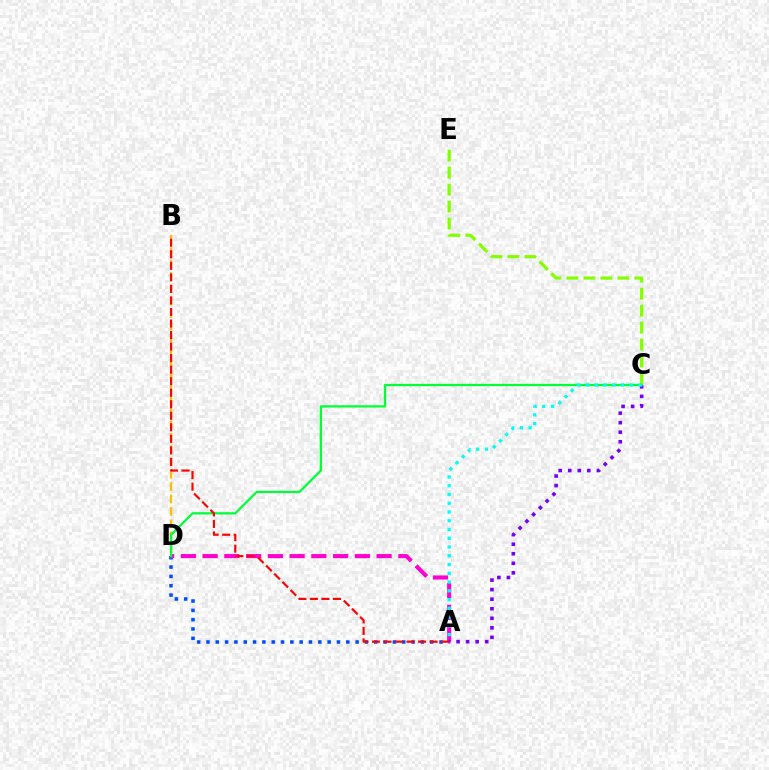{('B', 'D'): [{'color': '#ffbd00', 'line_style': 'dashed', 'thickness': 1.68}], ('C', 'E'): [{'color': '#84ff00', 'line_style': 'dashed', 'thickness': 2.31}], ('A', 'D'): [{'color': '#004bff', 'line_style': 'dotted', 'thickness': 2.53}, {'color': '#ff00cf', 'line_style': 'dashed', 'thickness': 2.95}], ('A', 'C'): [{'color': '#7200ff', 'line_style': 'dotted', 'thickness': 2.59}, {'color': '#00fff6', 'line_style': 'dotted', 'thickness': 2.38}], ('C', 'D'): [{'color': '#00ff39', 'line_style': 'solid', 'thickness': 1.63}], ('A', 'B'): [{'color': '#ff0000', 'line_style': 'dashed', 'thickness': 1.57}]}